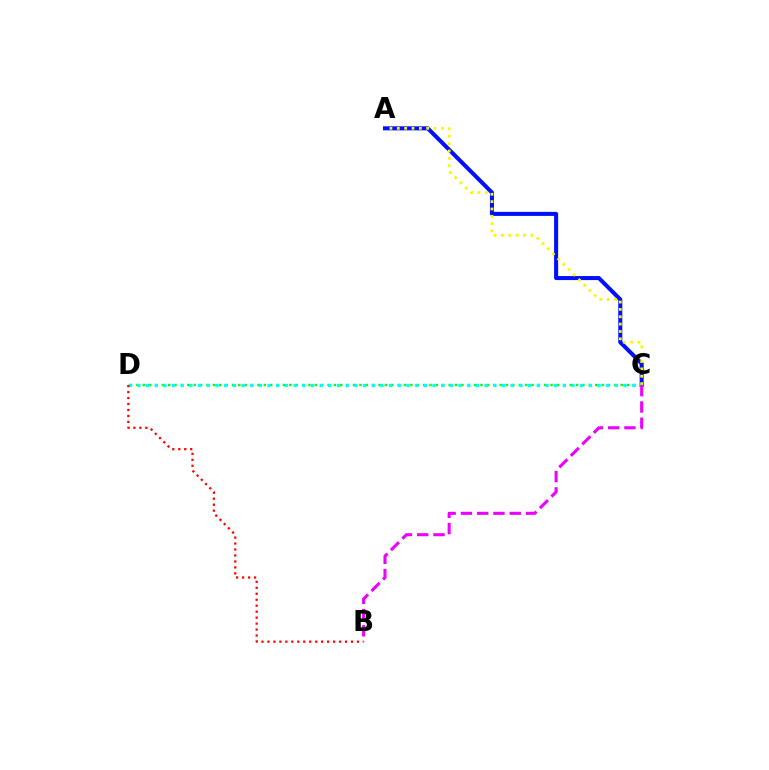{('A', 'C'): [{'color': '#0010ff', 'line_style': 'solid', 'thickness': 2.91}, {'color': '#fcf500', 'line_style': 'dotted', 'thickness': 2.0}], ('C', 'D'): [{'color': '#08ff00', 'line_style': 'dotted', 'thickness': 1.73}, {'color': '#00fff6', 'line_style': 'dotted', 'thickness': 2.36}], ('B', 'D'): [{'color': '#ff0000', 'line_style': 'dotted', 'thickness': 1.62}], ('B', 'C'): [{'color': '#ee00ff', 'line_style': 'dashed', 'thickness': 2.21}]}